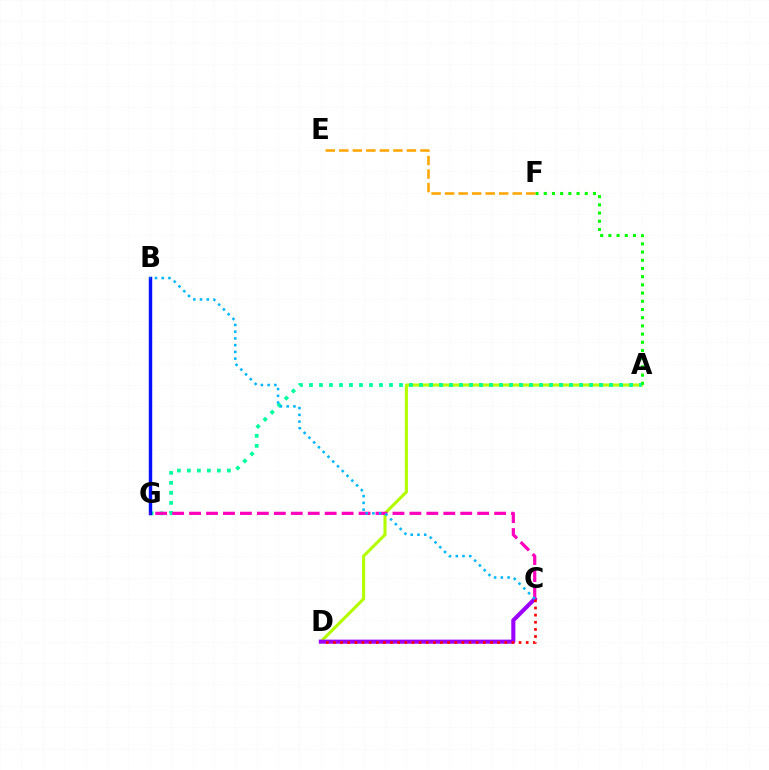{('A', 'D'): [{'color': '#b3ff00', 'line_style': 'solid', 'thickness': 2.22}], ('C', 'D'): [{'color': '#9b00ff', 'line_style': 'solid', 'thickness': 2.93}, {'color': '#ff0000', 'line_style': 'dotted', 'thickness': 1.94}], ('A', 'F'): [{'color': '#08ff00', 'line_style': 'dotted', 'thickness': 2.23}], ('A', 'G'): [{'color': '#00ff9d', 'line_style': 'dotted', 'thickness': 2.72}], ('E', 'F'): [{'color': '#ffa500', 'line_style': 'dashed', 'thickness': 1.84}], ('B', 'G'): [{'color': '#0010ff', 'line_style': 'solid', 'thickness': 2.48}], ('C', 'G'): [{'color': '#ff00bd', 'line_style': 'dashed', 'thickness': 2.3}], ('B', 'C'): [{'color': '#00b5ff', 'line_style': 'dotted', 'thickness': 1.83}]}